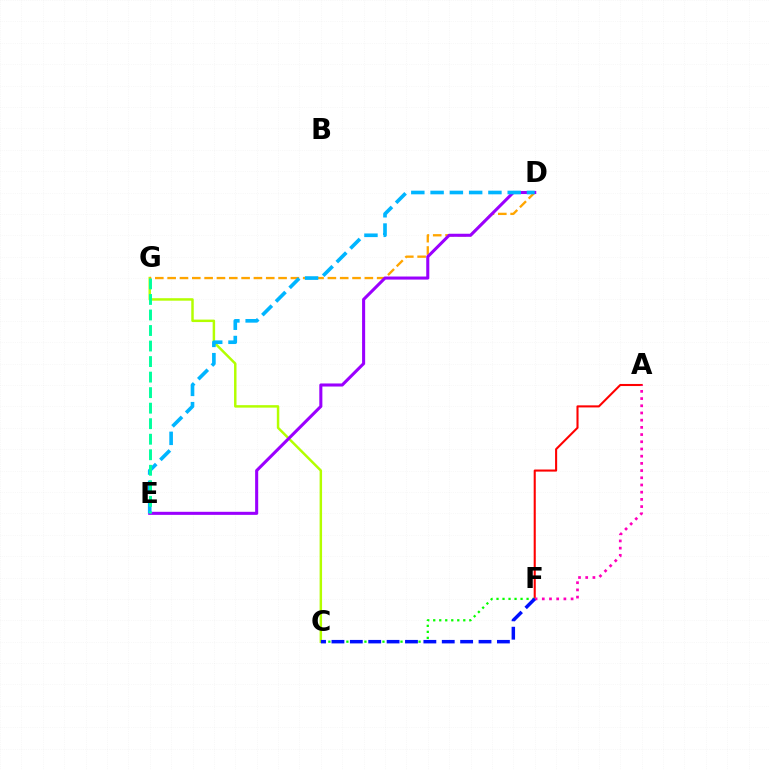{('A', 'F'): [{'color': '#ff0000', 'line_style': 'solid', 'thickness': 1.5}, {'color': '#ff00bd', 'line_style': 'dotted', 'thickness': 1.96}], ('C', 'G'): [{'color': '#b3ff00', 'line_style': 'solid', 'thickness': 1.78}], ('D', 'G'): [{'color': '#ffa500', 'line_style': 'dashed', 'thickness': 1.67}], ('D', 'E'): [{'color': '#9b00ff', 'line_style': 'solid', 'thickness': 2.21}, {'color': '#00b5ff', 'line_style': 'dashed', 'thickness': 2.62}], ('C', 'F'): [{'color': '#08ff00', 'line_style': 'dotted', 'thickness': 1.63}, {'color': '#0010ff', 'line_style': 'dashed', 'thickness': 2.5}], ('E', 'G'): [{'color': '#00ff9d', 'line_style': 'dashed', 'thickness': 2.11}]}